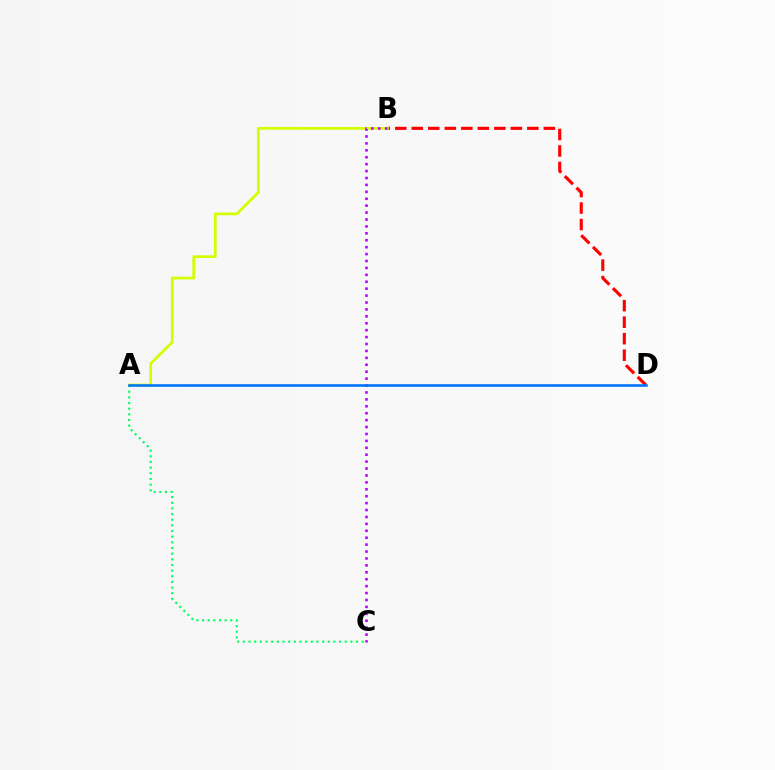{('A', 'C'): [{'color': '#00ff5c', 'line_style': 'dotted', 'thickness': 1.54}], ('B', 'D'): [{'color': '#ff0000', 'line_style': 'dashed', 'thickness': 2.24}], ('A', 'B'): [{'color': '#d1ff00', 'line_style': 'solid', 'thickness': 1.96}], ('B', 'C'): [{'color': '#b900ff', 'line_style': 'dotted', 'thickness': 1.88}], ('A', 'D'): [{'color': '#0074ff', 'line_style': 'solid', 'thickness': 1.87}]}